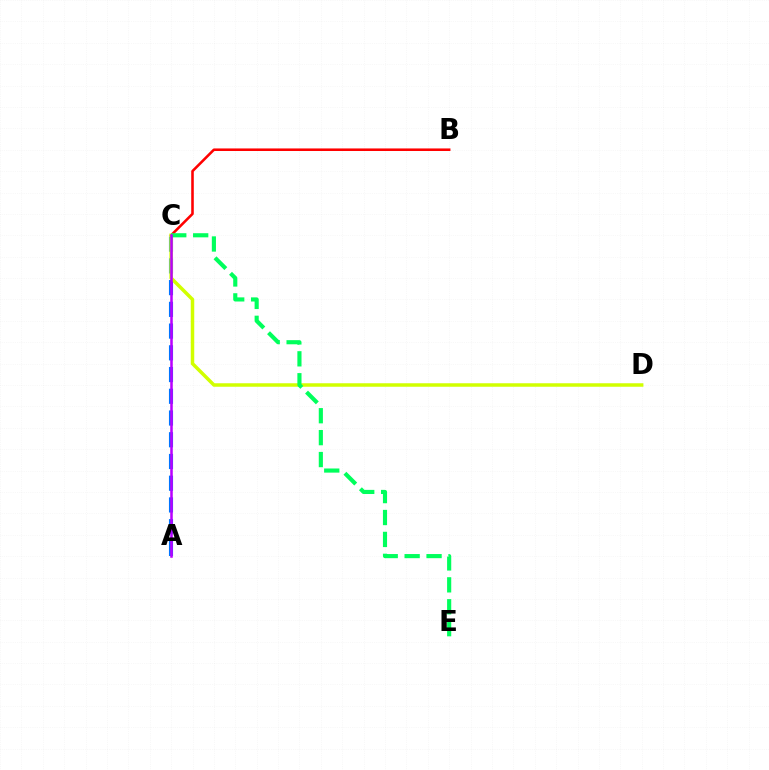{('B', 'C'): [{'color': '#ff0000', 'line_style': 'solid', 'thickness': 1.85}], ('A', 'C'): [{'color': '#0074ff', 'line_style': 'dashed', 'thickness': 2.95}, {'color': '#b900ff', 'line_style': 'solid', 'thickness': 1.82}], ('C', 'D'): [{'color': '#d1ff00', 'line_style': 'solid', 'thickness': 2.51}], ('C', 'E'): [{'color': '#00ff5c', 'line_style': 'dashed', 'thickness': 2.98}]}